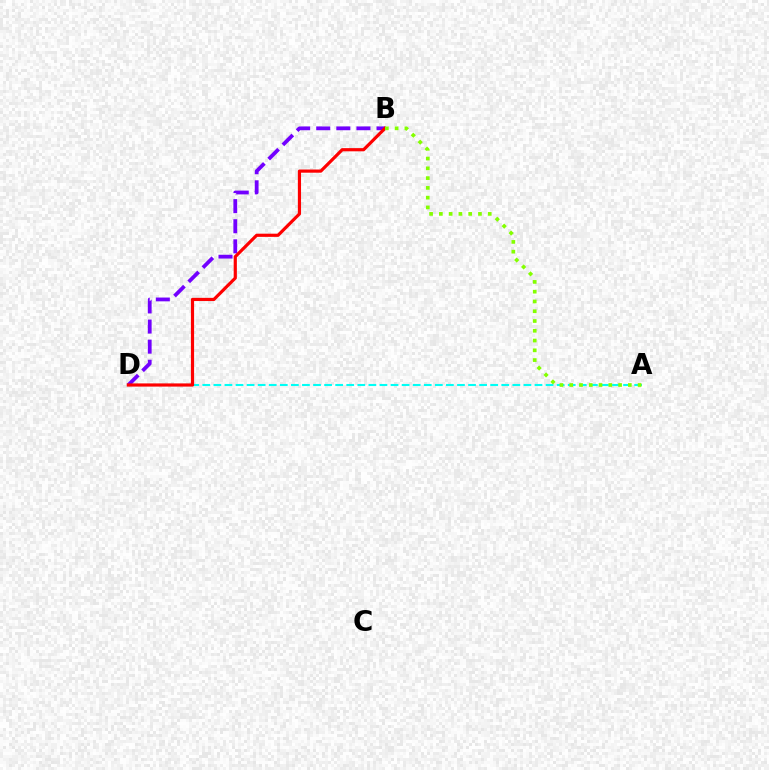{('A', 'D'): [{'color': '#00fff6', 'line_style': 'dashed', 'thickness': 1.5}], ('B', 'D'): [{'color': '#7200ff', 'line_style': 'dashed', 'thickness': 2.73}, {'color': '#ff0000', 'line_style': 'solid', 'thickness': 2.29}], ('A', 'B'): [{'color': '#84ff00', 'line_style': 'dotted', 'thickness': 2.66}]}